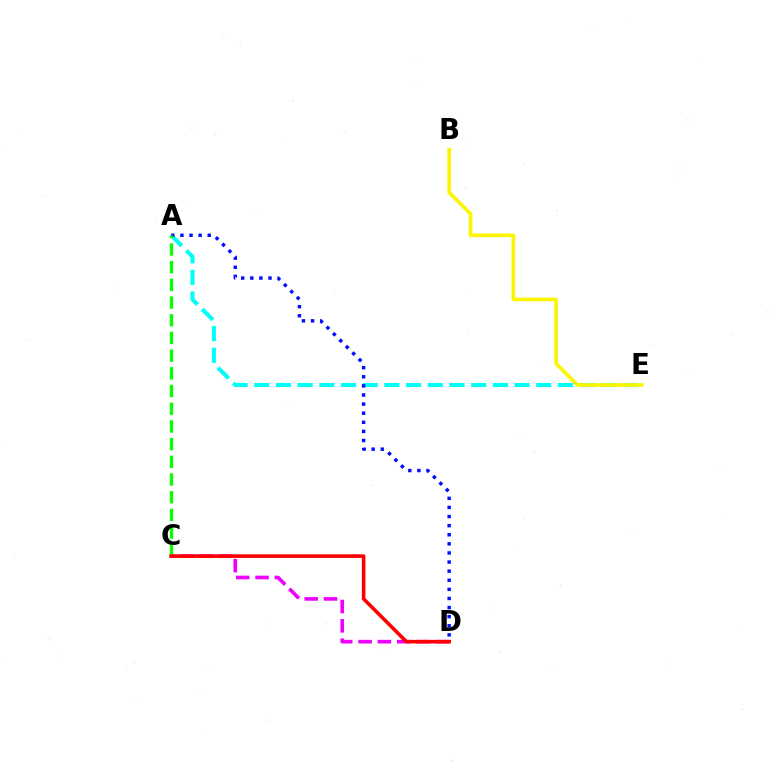{('C', 'D'): [{'color': '#ee00ff', 'line_style': 'dashed', 'thickness': 2.63}, {'color': '#ff0000', 'line_style': 'solid', 'thickness': 2.59}], ('A', 'E'): [{'color': '#00fff6', 'line_style': 'dashed', 'thickness': 2.95}], ('A', 'D'): [{'color': '#0010ff', 'line_style': 'dotted', 'thickness': 2.47}], ('A', 'C'): [{'color': '#08ff00', 'line_style': 'dashed', 'thickness': 2.4}], ('B', 'E'): [{'color': '#fcf500', 'line_style': 'solid', 'thickness': 2.63}]}